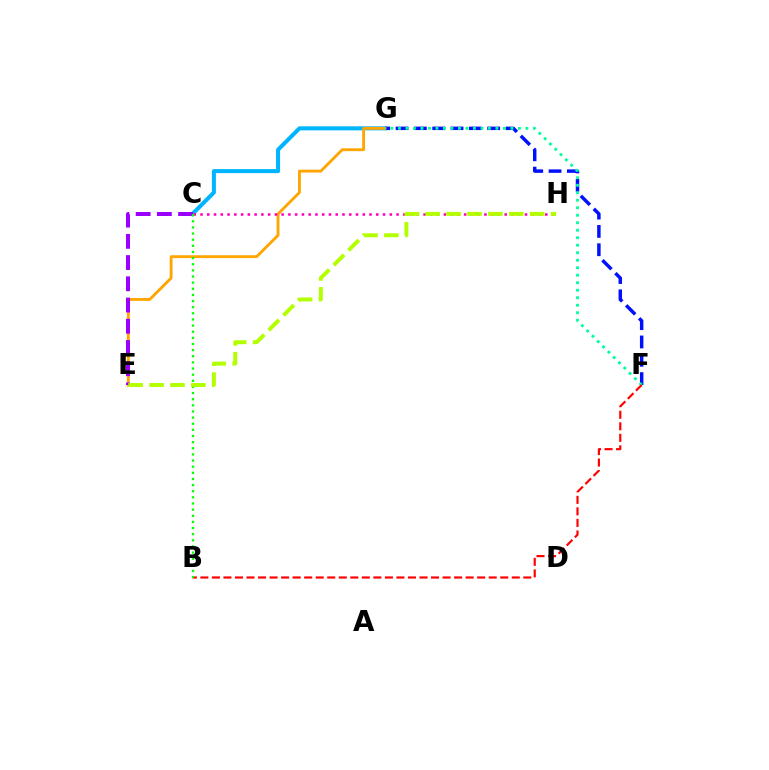{('C', 'G'): [{'color': '#00b5ff', 'line_style': 'solid', 'thickness': 2.9}], ('F', 'G'): [{'color': '#0010ff', 'line_style': 'dashed', 'thickness': 2.49}, {'color': '#00ff9d', 'line_style': 'dotted', 'thickness': 2.04}], ('E', 'G'): [{'color': '#ffa500', 'line_style': 'solid', 'thickness': 2.05}], ('B', 'F'): [{'color': '#ff0000', 'line_style': 'dashed', 'thickness': 1.57}], ('C', 'E'): [{'color': '#9b00ff', 'line_style': 'dashed', 'thickness': 2.88}], ('C', 'H'): [{'color': '#ff00bd', 'line_style': 'dotted', 'thickness': 1.84}], ('B', 'C'): [{'color': '#08ff00', 'line_style': 'dotted', 'thickness': 1.67}], ('E', 'H'): [{'color': '#b3ff00', 'line_style': 'dashed', 'thickness': 2.84}]}